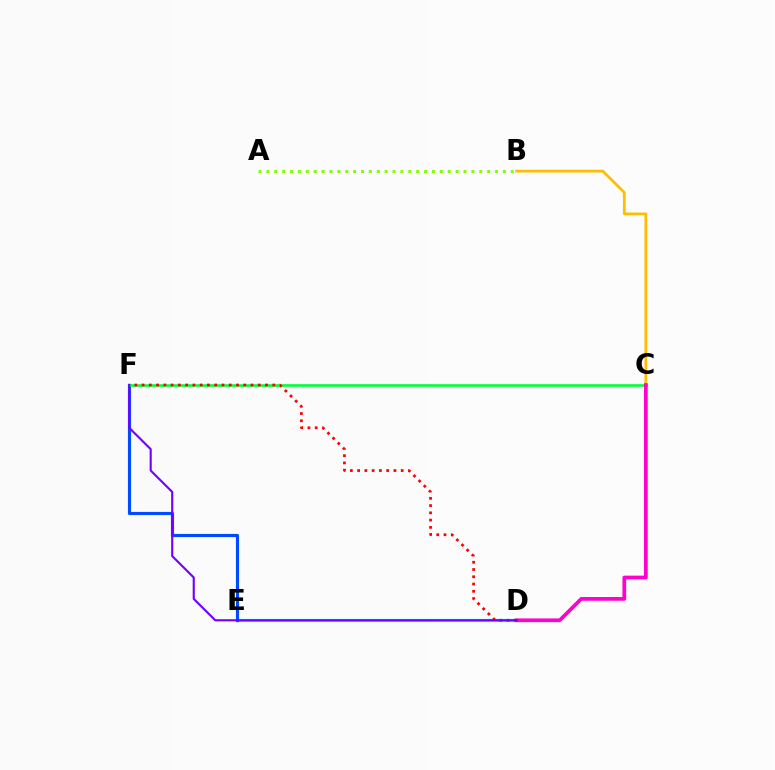{('D', 'E'): [{'color': '#00fff6', 'line_style': 'solid', 'thickness': 2.33}], ('E', 'F'): [{'color': '#004bff', 'line_style': 'solid', 'thickness': 2.26}], ('C', 'F'): [{'color': '#00ff39', 'line_style': 'solid', 'thickness': 1.89}], ('B', 'C'): [{'color': '#ffbd00', 'line_style': 'solid', 'thickness': 1.97}], ('C', 'D'): [{'color': '#ff00cf', 'line_style': 'solid', 'thickness': 2.68}], ('A', 'B'): [{'color': '#84ff00', 'line_style': 'dotted', 'thickness': 2.14}], ('D', 'F'): [{'color': '#ff0000', 'line_style': 'dotted', 'thickness': 1.97}, {'color': '#7200ff', 'line_style': 'solid', 'thickness': 1.52}]}